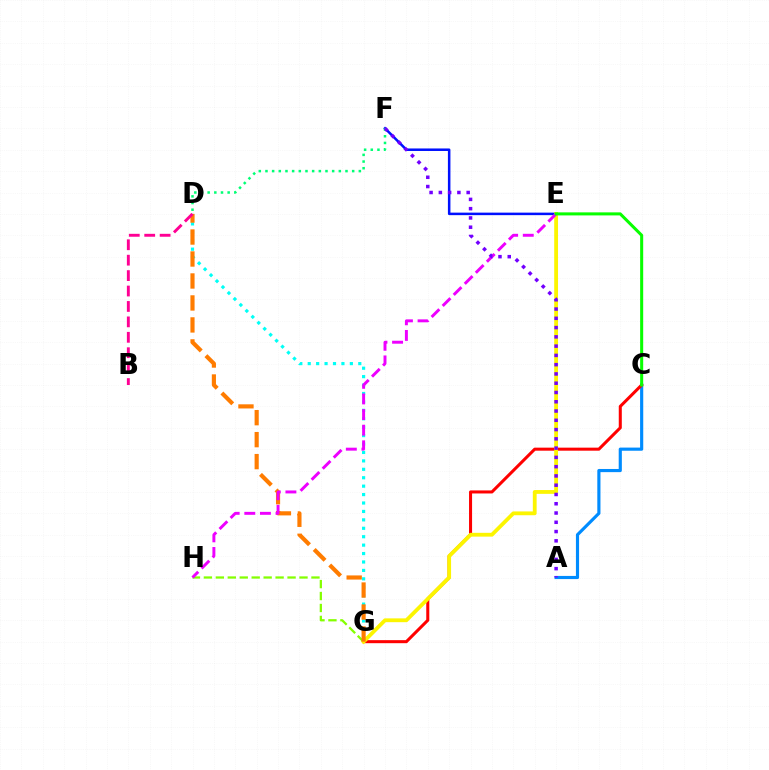{('D', 'G'): [{'color': '#00fff6', 'line_style': 'dotted', 'thickness': 2.29}, {'color': '#ff7c00', 'line_style': 'dashed', 'thickness': 2.99}], ('A', 'C'): [{'color': '#008cff', 'line_style': 'solid', 'thickness': 2.27}], ('C', 'G'): [{'color': '#ff0000', 'line_style': 'solid', 'thickness': 2.19}], ('E', 'F'): [{'color': '#0010ff', 'line_style': 'solid', 'thickness': 1.82}], ('G', 'H'): [{'color': '#84ff00', 'line_style': 'dashed', 'thickness': 1.62}], ('E', 'G'): [{'color': '#fcf500', 'line_style': 'solid', 'thickness': 2.74}], ('E', 'H'): [{'color': '#ee00ff', 'line_style': 'dashed', 'thickness': 2.12}], ('D', 'F'): [{'color': '#00ff74', 'line_style': 'dotted', 'thickness': 1.81}], ('B', 'D'): [{'color': '#ff0094', 'line_style': 'dashed', 'thickness': 2.1}], ('C', 'E'): [{'color': '#08ff00', 'line_style': 'solid', 'thickness': 2.19}], ('A', 'F'): [{'color': '#7200ff', 'line_style': 'dotted', 'thickness': 2.52}]}